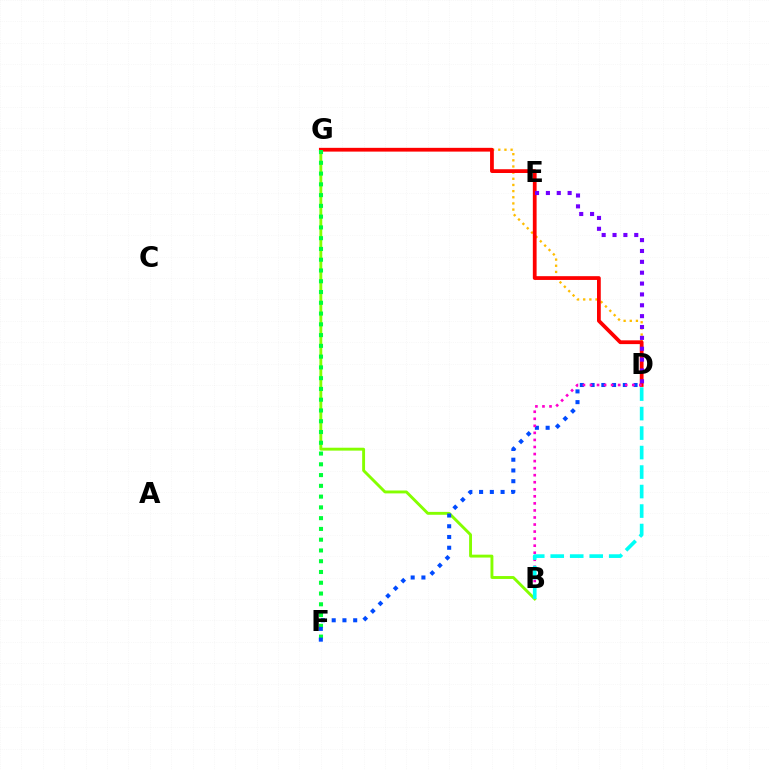{('B', 'G'): [{'color': '#84ff00', 'line_style': 'solid', 'thickness': 2.09}], ('D', 'G'): [{'color': '#ffbd00', 'line_style': 'dotted', 'thickness': 1.67}, {'color': '#ff0000', 'line_style': 'solid', 'thickness': 2.71}], ('F', 'G'): [{'color': '#00ff39', 'line_style': 'dotted', 'thickness': 2.93}], ('D', 'E'): [{'color': '#7200ff', 'line_style': 'dotted', 'thickness': 2.95}], ('D', 'F'): [{'color': '#004bff', 'line_style': 'dotted', 'thickness': 2.92}], ('B', 'D'): [{'color': '#ff00cf', 'line_style': 'dotted', 'thickness': 1.92}, {'color': '#00fff6', 'line_style': 'dashed', 'thickness': 2.65}]}